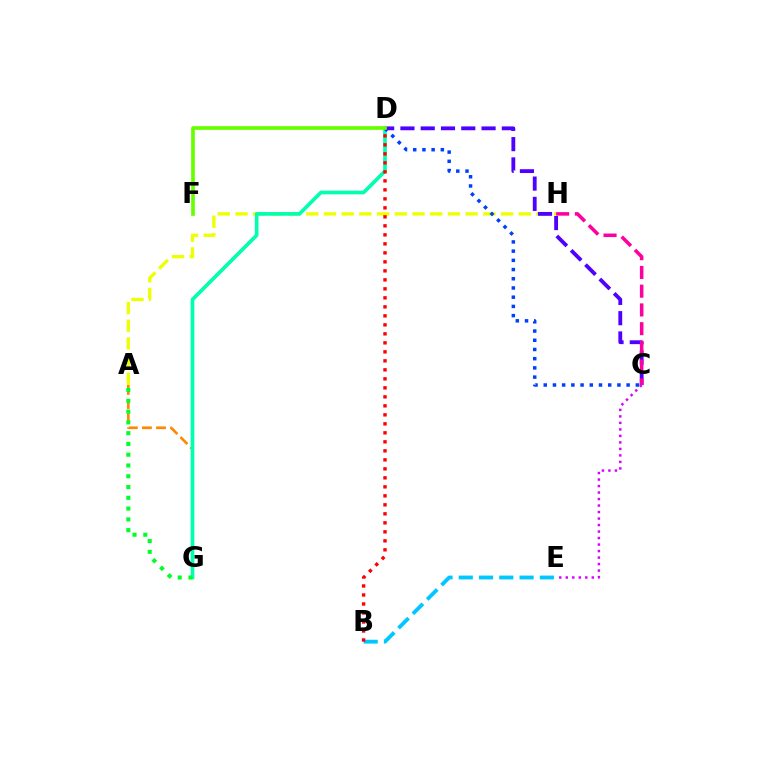{('A', 'G'): [{'color': '#ff8800', 'line_style': 'dashed', 'thickness': 1.92}, {'color': '#00ff27', 'line_style': 'dotted', 'thickness': 2.93}], ('C', 'E'): [{'color': '#d600ff', 'line_style': 'dotted', 'thickness': 1.77}], ('B', 'E'): [{'color': '#00c7ff', 'line_style': 'dashed', 'thickness': 2.75}], ('A', 'H'): [{'color': '#eeff00', 'line_style': 'dashed', 'thickness': 2.4}], ('D', 'G'): [{'color': '#00ffaf', 'line_style': 'solid', 'thickness': 2.64}], ('C', 'D'): [{'color': '#003fff', 'line_style': 'dotted', 'thickness': 2.5}, {'color': '#4f00ff', 'line_style': 'dashed', 'thickness': 2.76}], ('B', 'D'): [{'color': '#ff0000', 'line_style': 'dotted', 'thickness': 2.45}], ('D', 'F'): [{'color': '#66ff00', 'line_style': 'solid', 'thickness': 2.65}], ('C', 'H'): [{'color': '#ff00a0', 'line_style': 'dashed', 'thickness': 2.55}]}